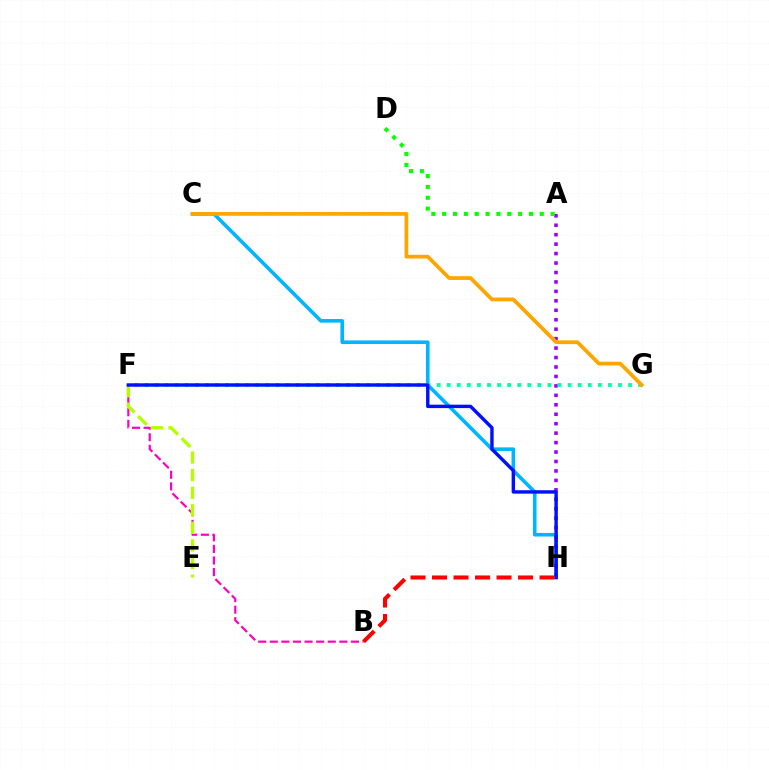{('B', 'F'): [{'color': '#ff00bd', 'line_style': 'dashed', 'thickness': 1.58}], ('E', 'F'): [{'color': '#b3ff00', 'line_style': 'dashed', 'thickness': 2.39}], ('C', 'H'): [{'color': '#00b5ff', 'line_style': 'solid', 'thickness': 2.59}], ('A', 'H'): [{'color': '#9b00ff', 'line_style': 'dotted', 'thickness': 2.57}], ('A', 'D'): [{'color': '#08ff00', 'line_style': 'dotted', 'thickness': 2.95}], ('F', 'G'): [{'color': '#00ff9d', 'line_style': 'dotted', 'thickness': 2.74}], ('C', 'G'): [{'color': '#ffa500', 'line_style': 'solid', 'thickness': 2.69}], ('F', 'H'): [{'color': '#0010ff', 'line_style': 'solid', 'thickness': 2.46}], ('B', 'H'): [{'color': '#ff0000', 'line_style': 'dashed', 'thickness': 2.92}]}